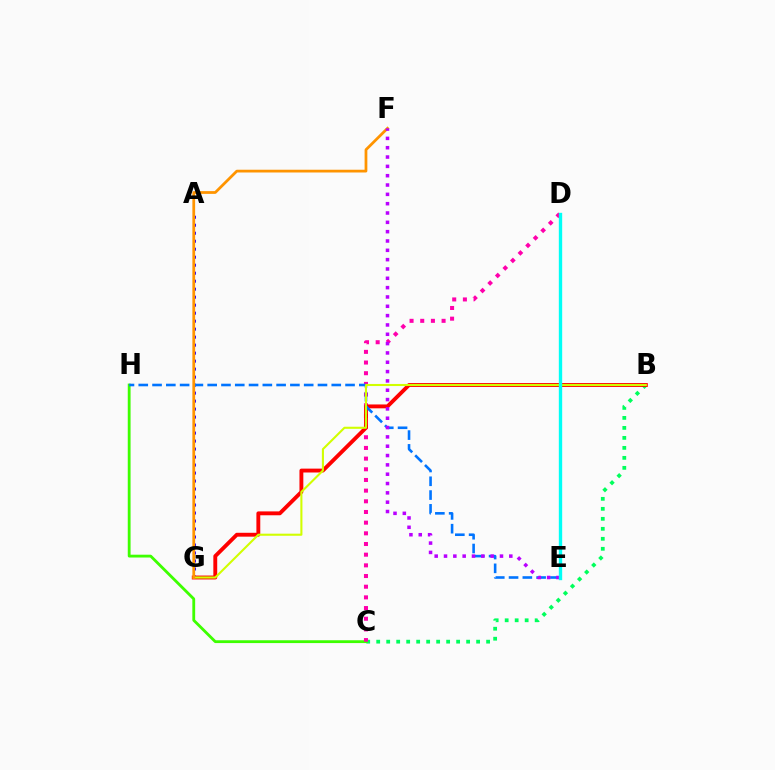{('B', 'C'): [{'color': '#00ff5c', 'line_style': 'dotted', 'thickness': 2.71}], ('C', 'H'): [{'color': '#3dff00', 'line_style': 'solid', 'thickness': 2.03}], ('C', 'D'): [{'color': '#ff00ac', 'line_style': 'dotted', 'thickness': 2.9}], ('A', 'G'): [{'color': '#2500ff', 'line_style': 'dotted', 'thickness': 2.17}], ('B', 'G'): [{'color': '#ff0000', 'line_style': 'solid', 'thickness': 2.79}, {'color': '#d1ff00', 'line_style': 'solid', 'thickness': 1.51}], ('E', 'H'): [{'color': '#0074ff', 'line_style': 'dashed', 'thickness': 1.87}], ('F', 'G'): [{'color': '#ff9400', 'line_style': 'solid', 'thickness': 1.99}], ('E', 'F'): [{'color': '#b900ff', 'line_style': 'dotted', 'thickness': 2.53}], ('D', 'E'): [{'color': '#00fff6', 'line_style': 'solid', 'thickness': 2.41}]}